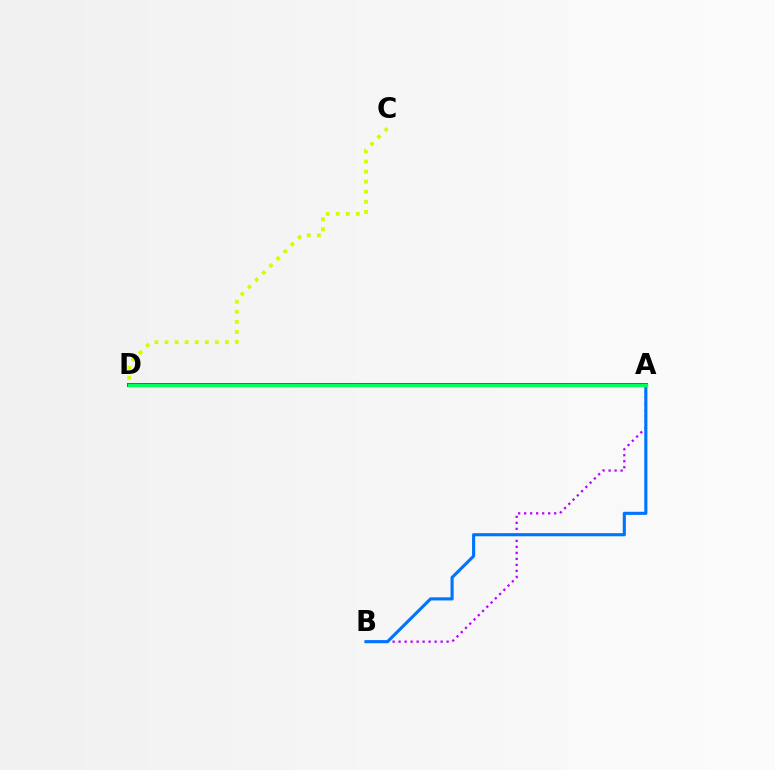{('A', 'B'): [{'color': '#b900ff', 'line_style': 'dotted', 'thickness': 1.63}, {'color': '#0074ff', 'line_style': 'solid', 'thickness': 2.24}], ('A', 'D'): [{'color': '#ff0000', 'line_style': 'solid', 'thickness': 2.87}, {'color': '#00ff5c', 'line_style': 'solid', 'thickness': 2.5}], ('C', 'D'): [{'color': '#d1ff00', 'line_style': 'dotted', 'thickness': 2.74}]}